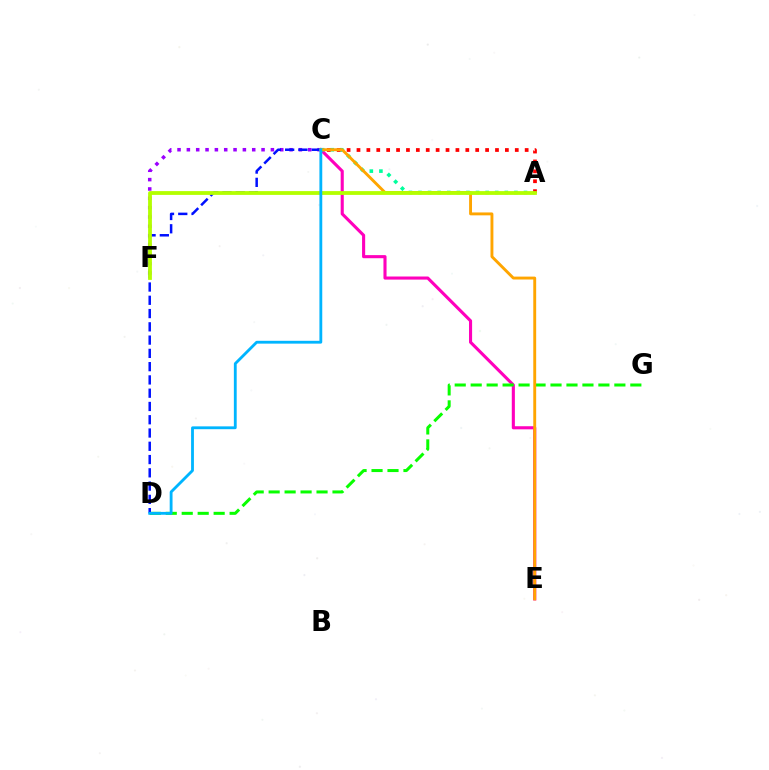{('C', 'E'): [{'color': '#ff00bd', 'line_style': 'solid', 'thickness': 2.23}, {'color': '#ffa500', 'line_style': 'solid', 'thickness': 2.08}], ('C', 'F'): [{'color': '#9b00ff', 'line_style': 'dotted', 'thickness': 2.54}], ('A', 'C'): [{'color': '#00ff9d', 'line_style': 'dotted', 'thickness': 2.61}, {'color': '#ff0000', 'line_style': 'dotted', 'thickness': 2.69}], ('D', 'G'): [{'color': '#08ff00', 'line_style': 'dashed', 'thickness': 2.17}], ('C', 'D'): [{'color': '#0010ff', 'line_style': 'dashed', 'thickness': 1.8}, {'color': '#00b5ff', 'line_style': 'solid', 'thickness': 2.04}], ('A', 'F'): [{'color': '#b3ff00', 'line_style': 'solid', 'thickness': 2.73}]}